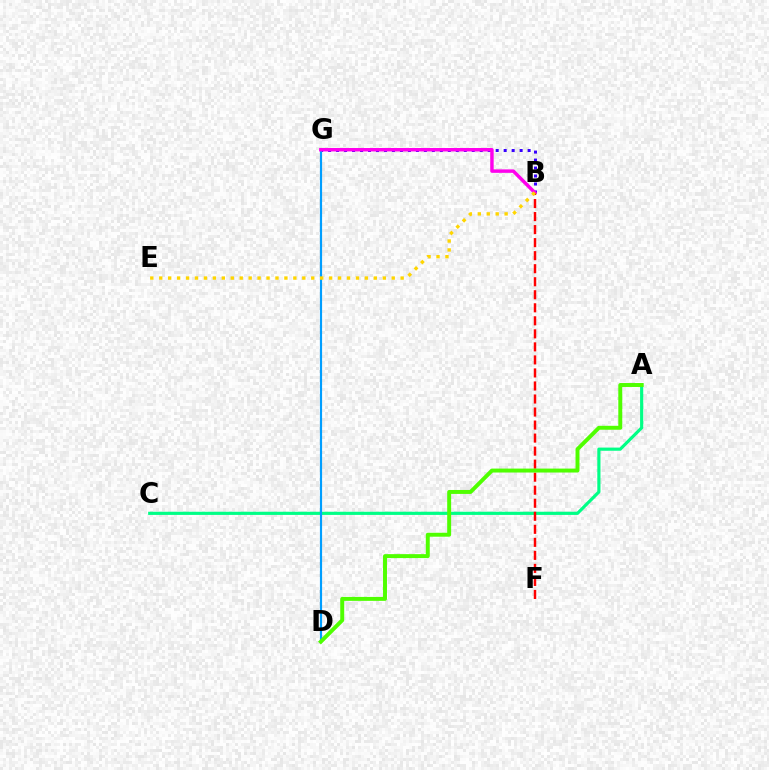{('B', 'G'): [{'color': '#3700ff', 'line_style': 'dotted', 'thickness': 2.17}, {'color': '#ff00ed', 'line_style': 'solid', 'thickness': 2.48}], ('A', 'C'): [{'color': '#00ff86', 'line_style': 'solid', 'thickness': 2.28}], ('D', 'G'): [{'color': '#009eff', 'line_style': 'solid', 'thickness': 1.56}], ('B', 'F'): [{'color': '#ff0000', 'line_style': 'dashed', 'thickness': 1.77}], ('B', 'E'): [{'color': '#ffd500', 'line_style': 'dotted', 'thickness': 2.43}], ('A', 'D'): [{'color': '#4fff00', 'line_style': 'solid', 'thickness': 2.84}]}